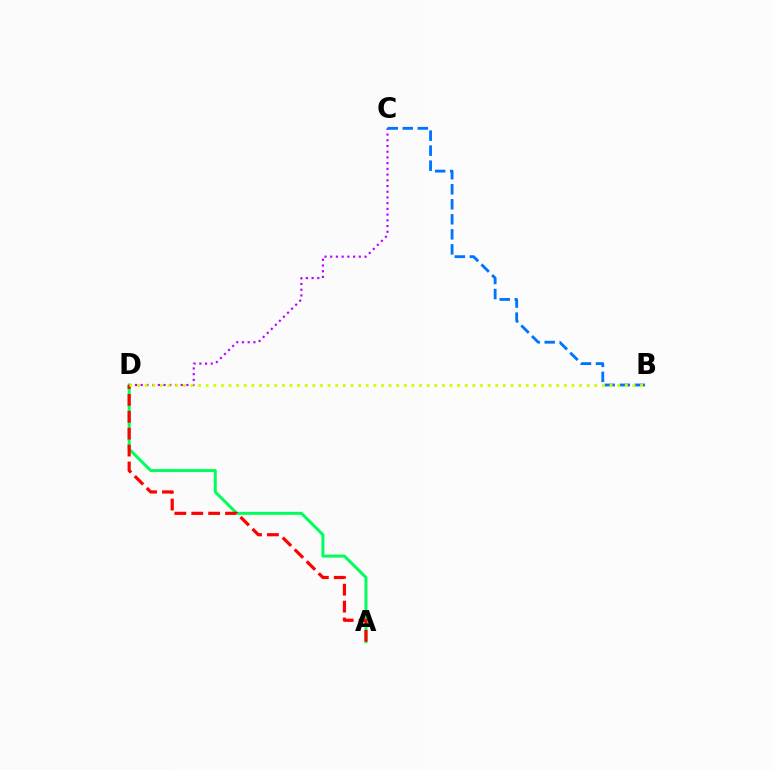{('A', 'D'): [{'color': '#00ff5c', 'line_style': 'solid', 'thickness': 2.15}, {'color': '#ff0000', 'line_style': 'dashed', 'thickness': 2.3}], ('C', 'D'): [{'color': '#b900ff', 'line_style': 'dotted', 'thickness': 1.55}], ('B', 'C'): [{'color': '#0074ff', 'line_style': 'dashed', 'thickness': 2.04}], ('B', 'D'): [{'color': '#d1ff00', 'line_style': 'dotted', 'thickness': 2.07}]}